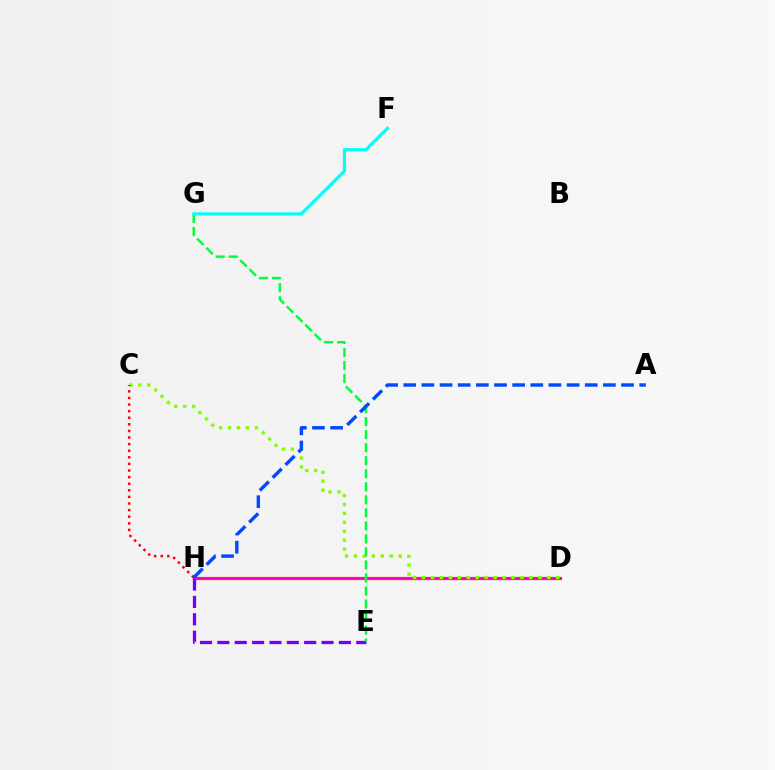{('D', 'H'): [{'color': '#ffbd00', 'line_style': 'solid', 'thickness': 2.34}, {'color': '#ff00cf', 'line_style': 'solid', 'thickness': 2.23}], ('E', 'H'): [{'color': '#7200ff', 'line_style': 'dashed', 'thickness': 2.36}], ('C', 'D'): [{'color': '#84ff00', 'line_style': 'dotted', 'thickness': 2.43}], ('C', 'H'): [{'color': '#ff0000', 'line_style': 'dotted', 'thickness': 1.79}], ('E', 'G'): [{'color': '#00ff39', 'line_style': 'dashed', 'thickness': 1.77}], ('A', 'H'): [{'color': '#004bff', 'line_style': 'dashed', 'thickness': 2.47}], ('F', 'G'): [{'color': '#00fff6', 'line_style': 'solid', 'thickness': 2.28}]}